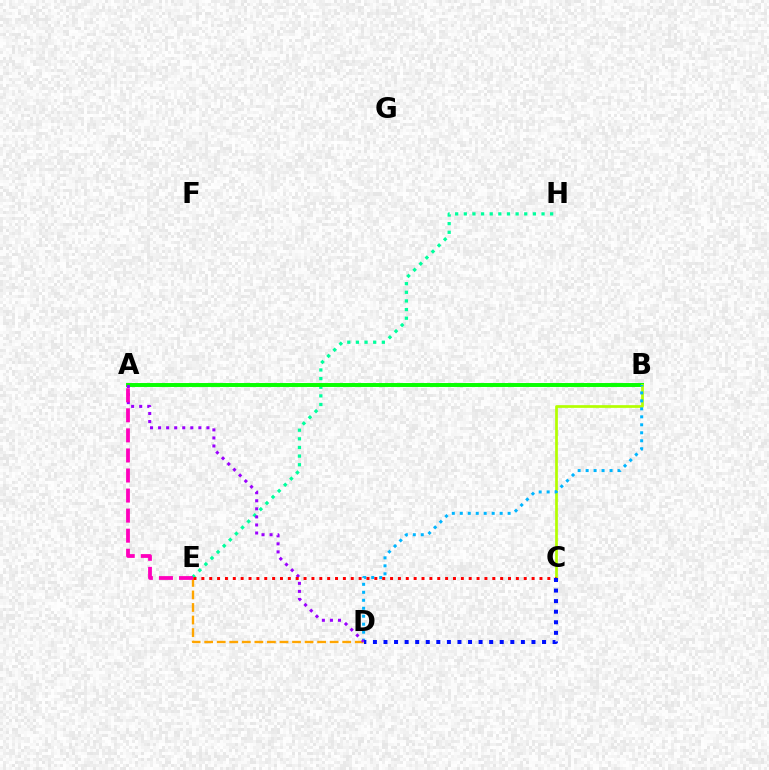{('E', 'H'): [{'color': '#00ff9d', 'line_style': 'dotted', 'thickness': 2.35}], ('A', 'B'): [{'color': '#08ff00', 'line_style': 'solid', 'thickness': 2.84}], ('B', 'C'): [{'color': '#b3ff00', 'line_style': 'solid', 'thickness': 1.95}], ('B', 'D'): [{'color': '#00b5ff', 'line_style': 'dotted', 'thickness': 2.17}], ('D', 'E'): [{'color': '#ffa500', 'line_style': 'dashed', 'thickness': 1.7}], ('A', 'D'): [{'color': '#9b00ff', 'line_style': 'dotted', 'thickness': 2.19}], ('A', 'E'): [{'color': '#ff00bd', 'line_style': 'dashed', 'thickness': 2.73}], ('C', 'E'): [{'color': '#ff0000', 'line_style': 'dotted', 'thickness': 2.14}], ('C', 'D'): [{'color': '#0010ff', 'line_style': 'dotted', 'thickness': 2.87}]}